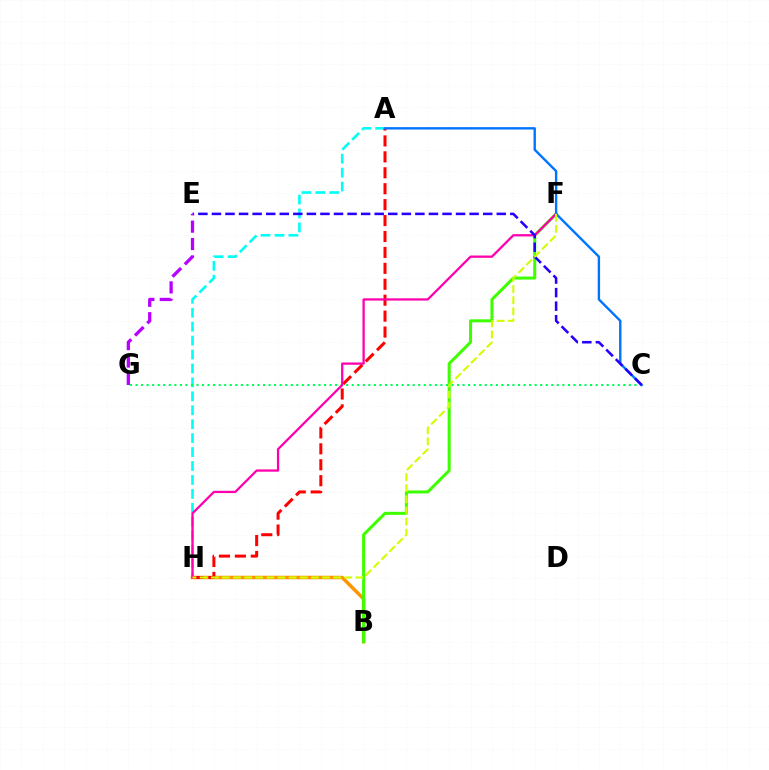{('B', 'H'): [{'color': '#ff9400', 'line_style': 'solid', 'thickness': 2.52}], ('A', 'H'): [{'color': '#00fff6', 'line_style': 'dashed', 'thickness': 1.89}, {'color': '#ff0000', 'line_style': 'dashed', 'thickness': 2.16}], ('B', 'F'): [{'color': '#3dff00', 'line_style': 'solid', 'thickness': 2.18}], ('C', 'G'): [{'color': '#00ff5c', 'line_style': 'dotted', 'thickness': 1.51}], ('F', 'H'): [{'color': '#ff00ac', 'line_style': 'solid', 'thickness': 1.64}, {'color': '#d1ff00', 'line_style': 'dashed', 'thickness': 1.51}], ('A', 'C'): [{'color': '#0074ff', 'line_style': 'solid', 'thickness': 1.72}], ('C', 'E'): [{'color': '#2500ff', 'line_style': 'dashed', 'thickness': 1.84}], ('E', 'G'): [{'color': '#b900ff', 'line_style': 'dashed', 'thickness': 2.36}]}